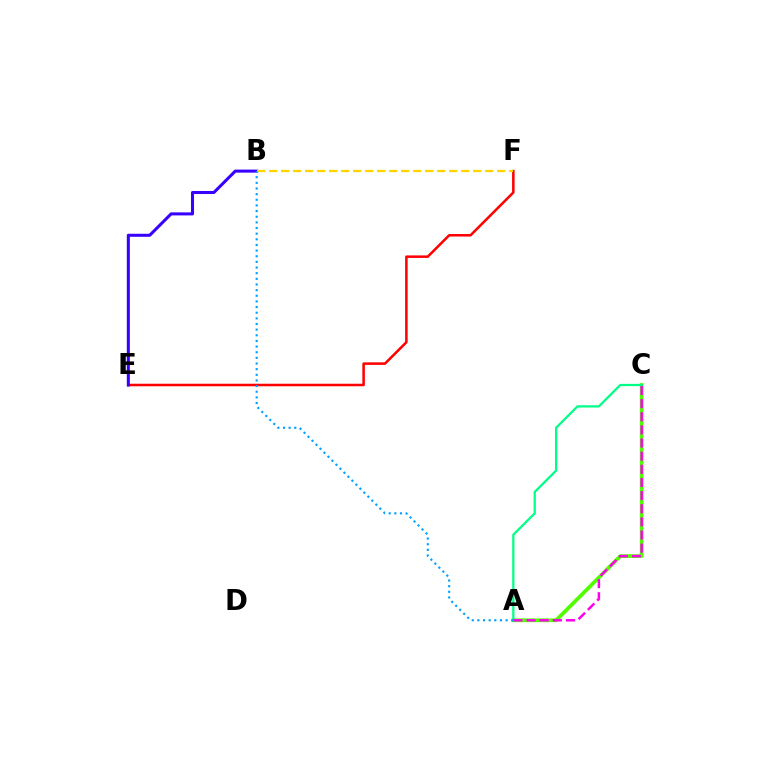{('A', 'C'): [{'color': '#4fff00', 'line_style': 'solid', 'thickness': 2.67}, {'color': '#00ff86', 'line_style': 'solid', 'thickness': 1.62}, {'color': '#ff00ed', 'line_style': 'dashed', 'thickness': 1.79}], ('E', 'F'): [{'color': '#ff0000', 'line_style': 'solid', 'thickness': 1.82}], ('B', 'E'): [{'color': '#3700ff', 'line_style': 'solid', 'thickness': 2.19}], ('B', 'F'): [{'color': '#ffd500', 'line_style': 'dashed', 'thickness': 1.63}], ('A', 'B'): [{'color': '#009eff', 'line_style': 'dotted', 'thickness': 1.53}]}